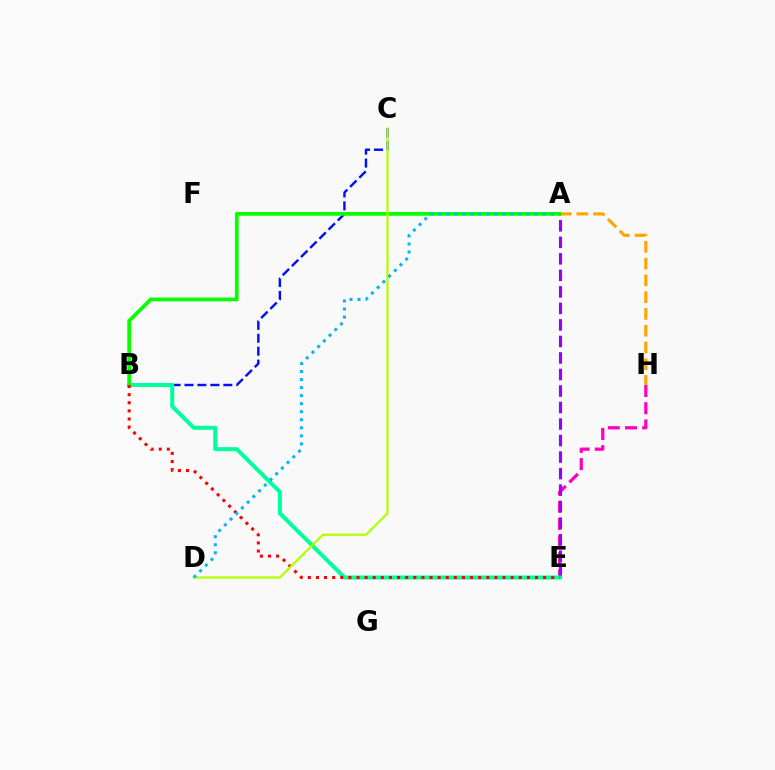{('B', 'C'): [{'color': '#0010ff', 'line_style': 'dashed', 'thickness': 1.76}], ('E', 'H'): [{'color': '#ff00bd', 'line_style': 'dashed', 'thickness': 2.34}], ('A', 'E'): [{'color': '#9b00ff', 'line_style': 'dashed', 'thickness': 2.24}], ('A', 'H'): [{'color': '#ffa500', 'line_style': 'dashed', 'thickness': 2.28}], ('B', 'E'): [{'color': '#00ff9d', 'line_style': 'solid', 'thickness': 2.9}, {'color': '#ff0000', 'line_style': 'dotted', 'thickness': 2.2}], ('A', 'B'): [{'color': '#08ff00', 'line_style': 'solid', 'thickness': 2.7}], ('C', 'D'): [{'color': '#b3ff00', 'line_style': 'solid', 'thickness': 1.61}], ('A', 'D'): [{'color': '#00b5ff', 'line_style': 'dotted', 'thickness': 2.18}]}